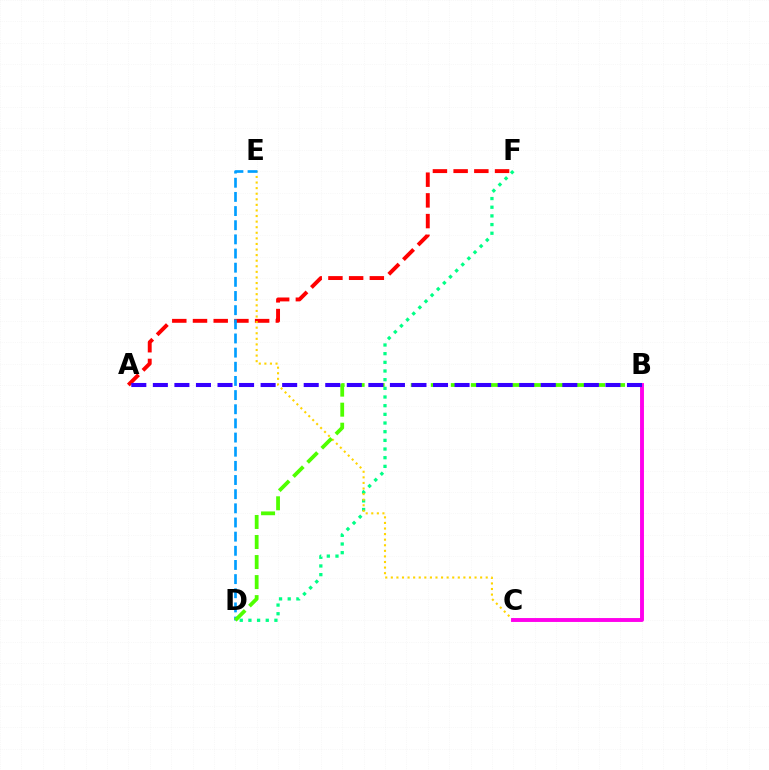{('D', 'F'): [{'color': '#00ff86', 'line_style': 'dotted', 'thickness': 2.36}], ('A', 'F'): [{'color': '#ff0000', 'line_style': 'dashed', 'thickness': 2.81}], ('C', 'E'): [{'color': '#ffd500', 'line_style': 'dotted', 'thickness': 1.52}], ('B', 'C'): [{'color': '#ff00ed', 'line_style': 'solid', 'thickness': 2.8}], ('D', 'E'): [{'color': '#009eff', 'line_style': 'dashed', 'thickness': 1.92}], ('B', 'D'): [{'color': '#4fff00', 'line_style': 'dashed', 'thickness': 2.72}], ('A', 'B'): [{'color': '#3700ff', 'line_style': 'dashed', 'thickness': 2.93}]}